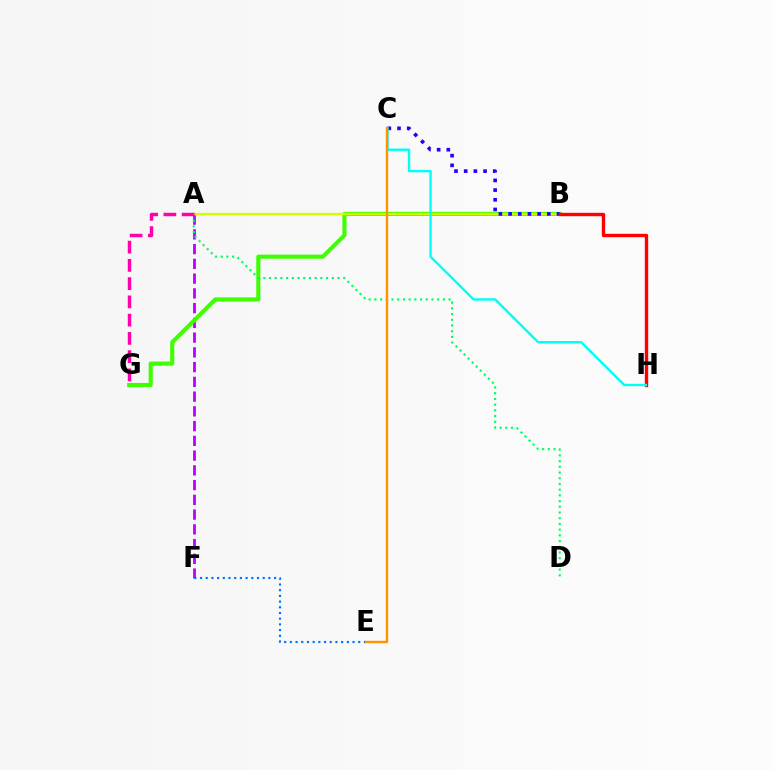{('A', 'F'): [{'color': '#b900ff', 'line_style': 'dashed', 'thickness': 2.0}], ('B', 'G'): [{'color': '#3dff00', 'line_style': 'solid', 'thickness': 2.94}], ('A', 'D'): [{'color': '#00ff5c', 'line_style': 'dotted', 'thickness': 1.55}], ('E', 'F'): [{'color': '#0074ff', 'line_style': 'dotted', 'thickness': 1.55}], ('A', 'B'): [{'color': '#d1ff00', 'line_style': 'solid', 'thickness': 1.73}], ('B', 'C'): [{'color': '#2500ff', 'line_style': 'dotted', 'thickness': 2.63}], ('B', 'H'): [{'color': '#ff0000', 'line_style': 'solid', 'thickness': 2.44}], ('C', 'H'): [{'color': '#00fff6', 'line_style': 'solid', 'thickness': 1.74}], ('A', 'G'): [{'color': '#ff00ac', 'line_style': 'dashed', 'thickness': 2.48}], ('C', 'E'): [{'color': '#ff9400', 'line_style': 'solid', 'thickness': 1.74}]}